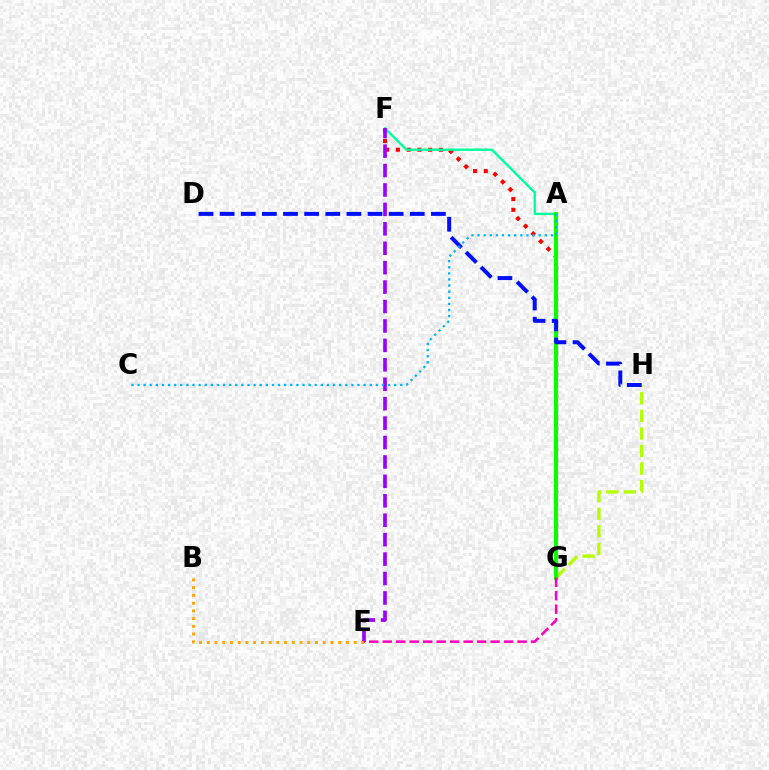{('F', 'G'): [{'color': '#ff0000', 'line_style': 'dotted', 'thickness': 2.92}], ('G', 'H'): [{'color': '#b3ff00', 'line_style': 'dashed', 'thickness': 2.39}], ('A', 'F'): [{'color': '#00ff9d', 'line_style': 'solid', 'thickness': 1.71}], ('E', 'F'): [{'color': '#9b00ff', 'line_style': 'dashed', 'thickness': 2.64}], ('B', 'E'): [{'color': '#ffa500', 'line_style': 'dotted', 'thickness': 2.1}], ('A', 'G'): [{'color': '#08ff00', 'line_style': 'solid', 'thickness': 2.98}], ('D', 'H'): [{'color': '#0010ff', 'line_style': 'dashed', 'thickness': 2.87}], ('E', 'G'): [{'color': '#ff00bd', 'line_style': 'dashed', 'thickness': 1.83}], ('A', 'C'): [{'color': '#00b5ff', 'line_style': 'dotted', 'thickness': 1.66}]}